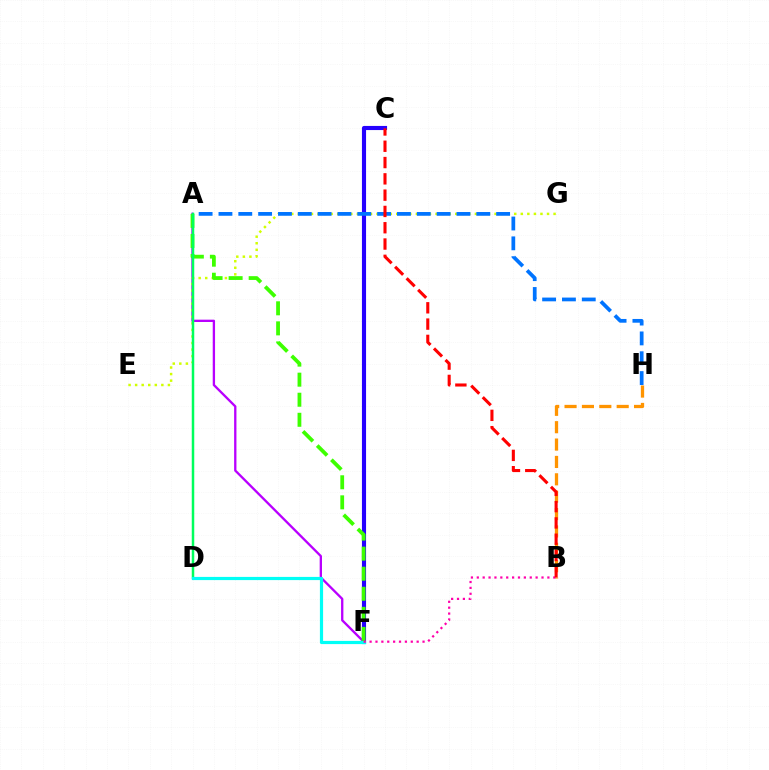{('A', 'F'): [{'color': '#b900ff', 'line_style': 'solid', 'thickness': 1.67}, {'color': '#3dff00', 'line_style': 'dashed', 'thickness': 2.72}], ('C', 'F'): [{'color': '#2500ff', 'line_style': 'solid', 'thickness': 2.97}], ('E', 'G'): [{'color': '#d1ff00', 'line_style': 'dotted', 'thickness': 1.78}], ('A', 'H'): [{'color': '#0074ff', 'line_style': 'dashed', 'thickness': 2.69}], ('A', 'D'): [{'color': '#00ff5c', 'line_style': 'solid', 'thickness': 1.8}], ('D', 'F'): [{'color': '#00fff6', 'line_style': 'solid', 'thickness': 2.29}], ('B', 'H'): [{'color': '#ff9400', 'line_style': 'dashed', 'thickness': 2.36}], ('B', 'F'): [{'color': '#ff00ac', 'line_style': 'dotted', 'thickness': 1.6}], ('B', 'C'): [{'color': '#ff0000', 'line_style': 'dashed', 'thickness': 2.21}]}